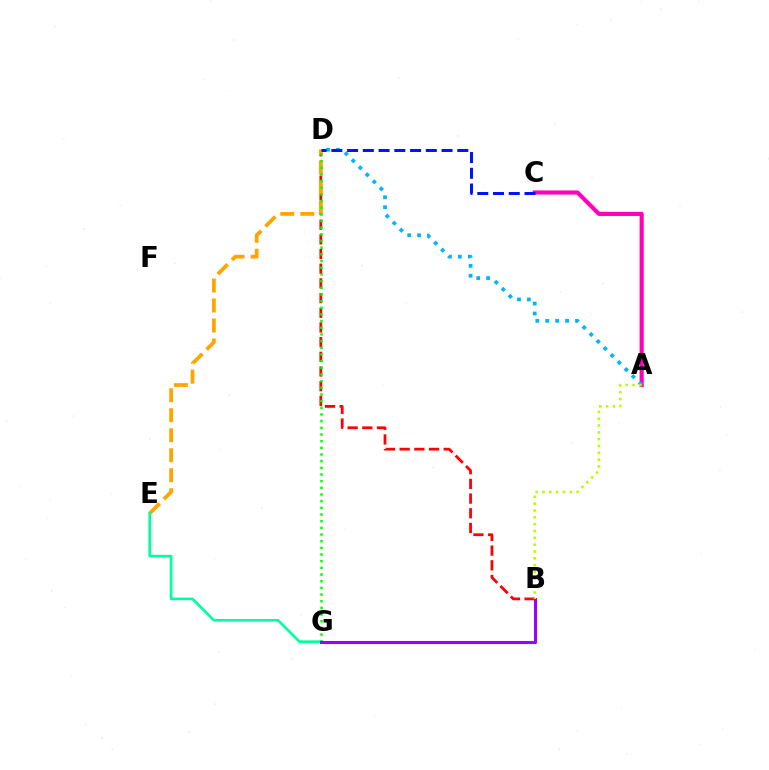{('B', 'D'): [{'color': '#ff0000', 'line_style': 'dashed', 'thickness': 1.99}], ('A', 'C'): [{'color': '#ff00bd', 'line_style': 'solid', 'thickness': 2.98}], ('D', 'E'): [{'color': '#ffa500', 'line_style': 'dashed', 'thickness': 2.72}], ('D', 'G'): [{'color': '#08ff00', 'line_style': 'dotted', 'thickness': 1.81}], ('E', 'G'): [{'color': '#00ff9d', 'line_style': 'solid', 'thickness': 1.9}], ('B', 'G'): [{'color': '#9b00ff', 'line_style': 'solid', 'thickness': 2.22}], ('A', 'D'): [{'color': '#00b5ff', 'line_style': 'dotted', 'thickness': 2.7}], ('C', 'D'): [{'color': '#0010ff', 'line_style': 'dashed', 'thickness': 2.14}], ('A', 'B'): [{'color': '#b3ff00', 'line_style': 'dotted', 'thickness': 1.86}]}